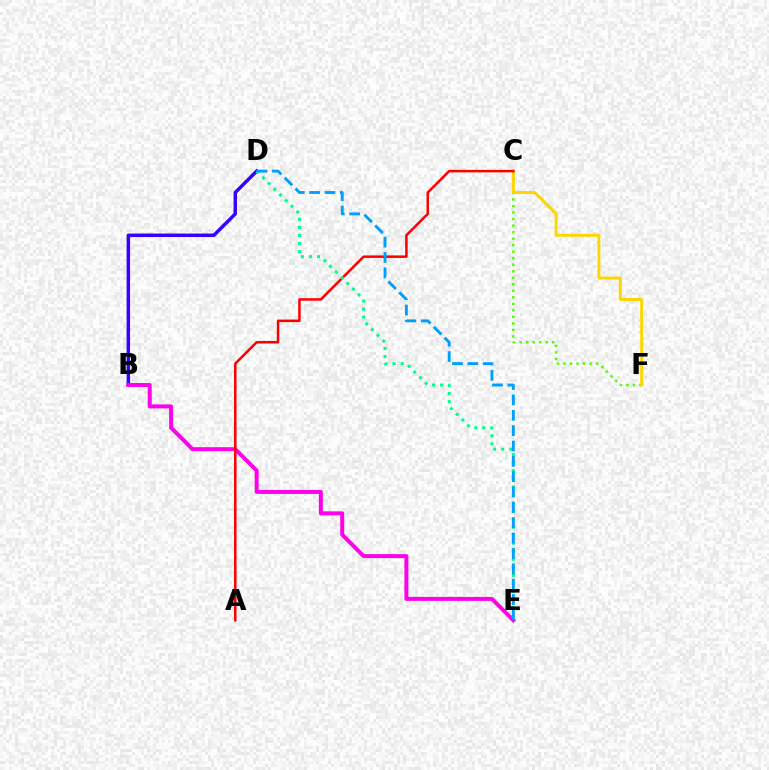{('B', 'D'): [{'color': '#3700ff', 'line_style': 'solid', 'thickness': 2.5}], ('C', 'F'): [{'color': '#4fff00', 'line_style': 'dotted', 'thickness': 1.77}, {'color': '#ffd500', 'line_style': 'solid', 'thickness': 2.12}], ('B', 'E'): [{'color': '#ff00ed', 'line_style': 'solid', 'thickness': 2.86}], ('A', 'C'): [{'color': '#ff0000', 'line_style': 'solid', 'thickness': 1.81}], ('D', 'E'): [{'color': '#00ff86', 'line_style': 'dotted', 'thickness': 2.19}, {'color': '#009eff', 'line_style': 'dashed', 'thickness': 2.09}]}